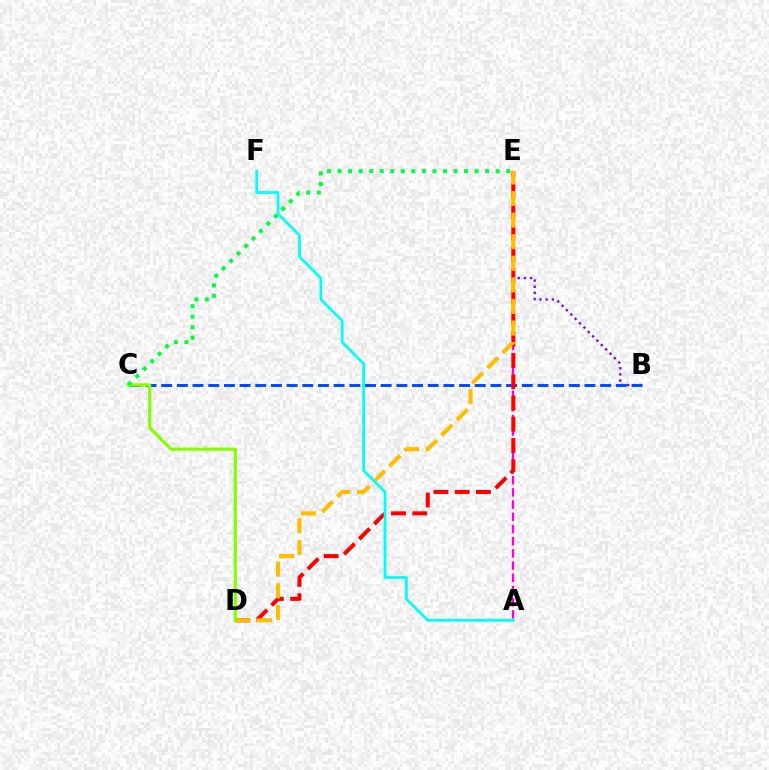{('B', 'E'): [{'color': '#7200ff', 'line_style': 'dotted', 'thickness': 1.68}], ('B', 'C'): [{'color': '#004bff', 'line_style': 'dashed', 'thickness': 2.13}], ('A', 'E'): [{'color': '#ff00cf', 'line_style': 'dashed', 'thickness': 1.66}], ('D', 'E'): [{'color': '#ff0000', 'line_style': 'dashed', 'thickness': 2.89}, {'color': '#ffbd00', 'line_style': 'dashed', 'thickness': 2.93}], ('A', 'F'): [{'color': '#00fff6', 'line_style': 'solid', 'thickness': 1.97}], ('C', 'D'): [{'color': '#84ff00', 'line_style': 'solid', 'thickness': 2.27}], ('C', 'E'): [{'color': '#00ff39', 'line_style': 'dotted', 'thickness': 2.86}]}